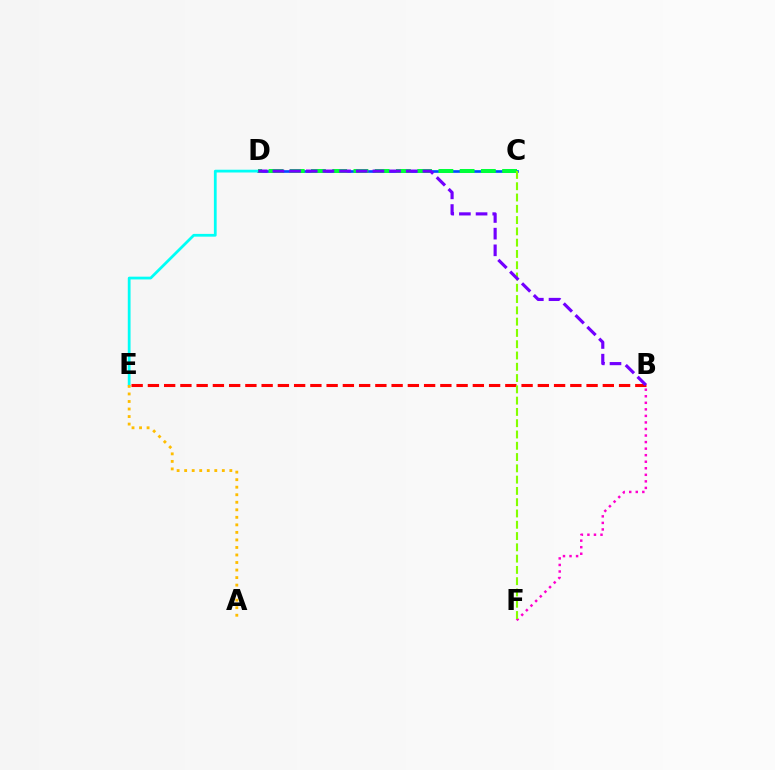{('C', 'D'): [{'color': '#004bff', 'line_style': 'solid', 'thickness': 1.91}, {'color': '#00ff39', 'line_style': 'dashed', 'thickness': 2.89}], ('D', 'E'): [{'color': '#00fff6', 'line_style': 'solid', 'thickness': 1.99}], ('B', 'F'): [{'color': '#ff00cf', 'line_style': 'dotted', 'thickness': 1.78}], ('B', 'E'): [{'color': '#ff0000', 'line_style': 'dashed', 'thickness': 2.21}], ('C', 'F'): [{'color': '#84ff00', 'line_style': 'dashed', 'thickness': 1.53}], ('B', 'D'): [{'color': '#7200ff', 'line_style': 'dashed', 'thickness': 2.26}], ('A', 'E'): [{'color': '#ffbd00', 'line_style': 'dotted', 'thickness': 2.05}]}